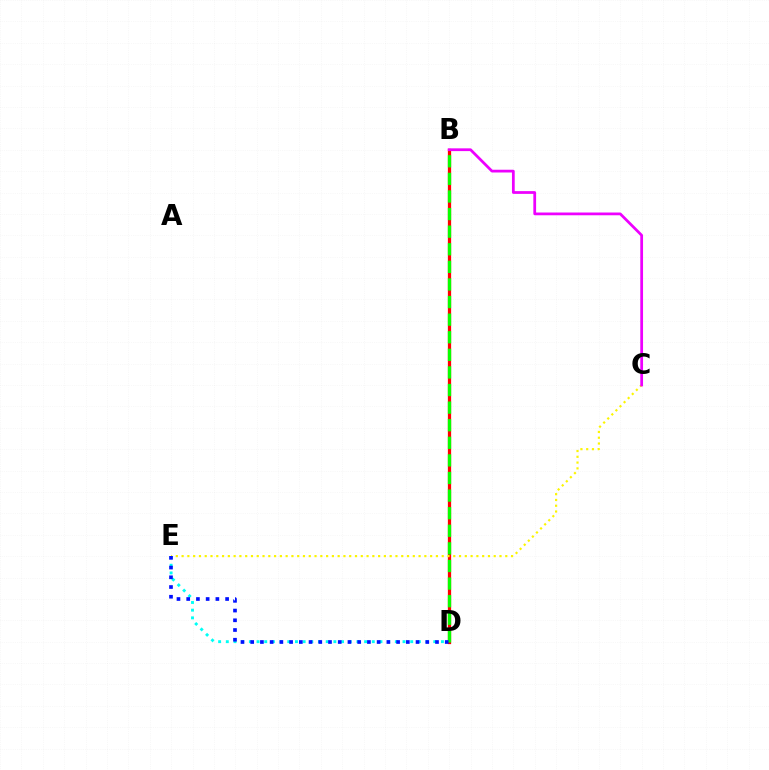{('D', 'E'): [{'color': '#00fff6', 'line_style': 'dotted', 'thickness': 2.09}, {'color': '#0010ff', 'line_style': 'dotted', 'thickness': 2.64}], ('B', 'D'): [{'color': '#ff0000', 'line_style': 'solid', 'thickness': 2.34}, {'color': '#08ff00', 'line_style': 'dashed', 'thickness': 2.39}], ('C', 'E'): [{'color': '#fcf500', 'line_style': 'dotted', 'thickness': 1.57}], ('B', 'C'): [{'color': '#ee00ff', 'line_style': 'solid', 'thickness': 1.98}]}